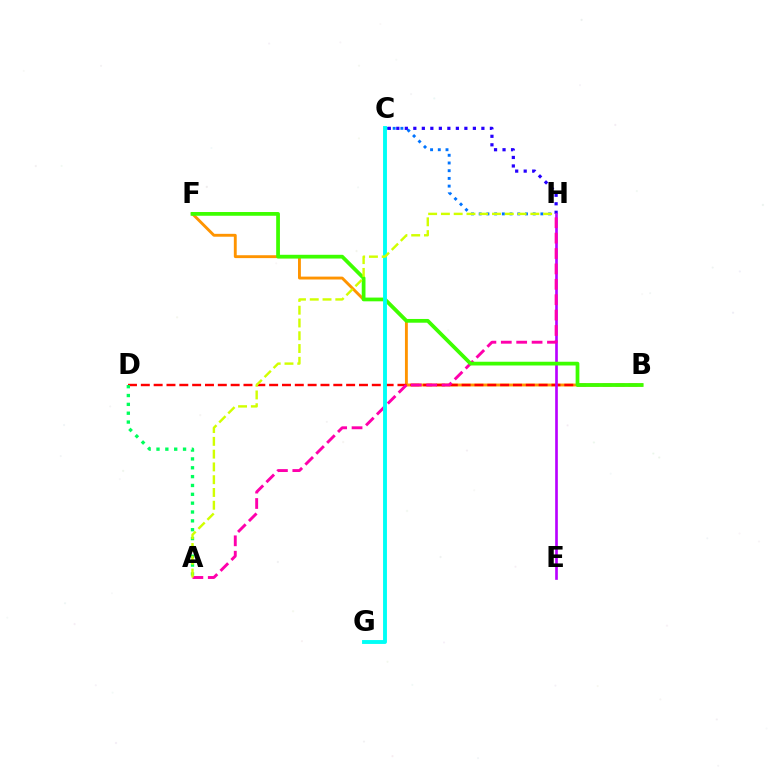{('B', 'F'): [{'color': '#ff9400', 'line_style': 'solid', 'thickness': 2.07}, {'color': '#3dff00', 'line_style': 'solid', 'thickness': 2.7}], ('C', 'H'): [{'color': '#0074ff', 'line_style': 'dotted', 'thickness': 2.1}, {'color': '#2500ff', 'line_style': 'dotted', 'thickness': 2.31}], ('B', 'D'): [{'color': '#ff0000', 'line_style': 'dashed', 'thickness': 1.74}], ('E', 'H'): [{'color': '#b900ff', 'line_style': 'solid', 'thickness': 1.91}], ('A', 'D'): [{'color': '#00ff5c', 'line_style': 'dotted', 'thickness': 2.4}], ('A', 'H'): [{'color': '#ff00ac', 'line_style': 'dashed', 'thickness': 2.09}, {'color': '#d1ff00', 'line_style': 'dashed', 'thickness': 1.74}], ('C', 'G'): [{'color': '#00fff6', 'line_style': 'solid', 'thickness': 2.8}]}